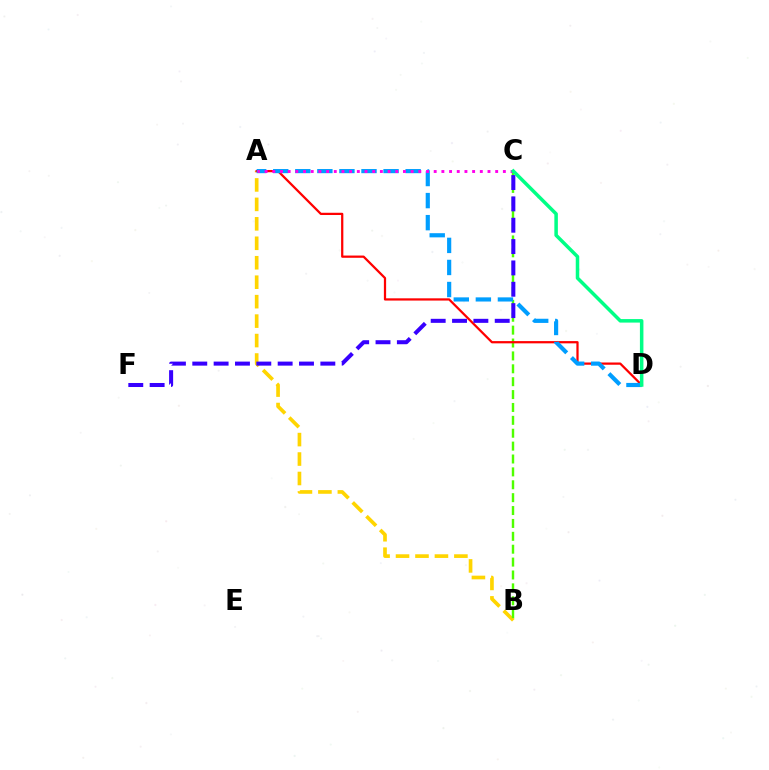{('A', 'B'): [{'color': '#ffd500', 'line_style': 'dashed', 'thickness': 2.64}], ('B', 'C'): [{'color': '#4fff00', 'line_style': 'dashed', 'thickness': 1.75}], ('A', 'D'): [{'color': '#ff0000', 'line_style': 'solid', 'thickness': 1.62}, {'color': '#009eff', 'line_style': 'dashed', 'thickness': 3.0}], ('A', 'C'): [{'color': '#ff00ed', 'line_style': 'dotted', 'thickness': 2.09}], ('C', 'F'): [{'color': '#3700ff', 'line_style': 'dashed', 'thickness': 2.9}], ('C', 'D'): [{'color': '#00ff86', 'line_style': 'solid', 'thickness': 2.53}]}